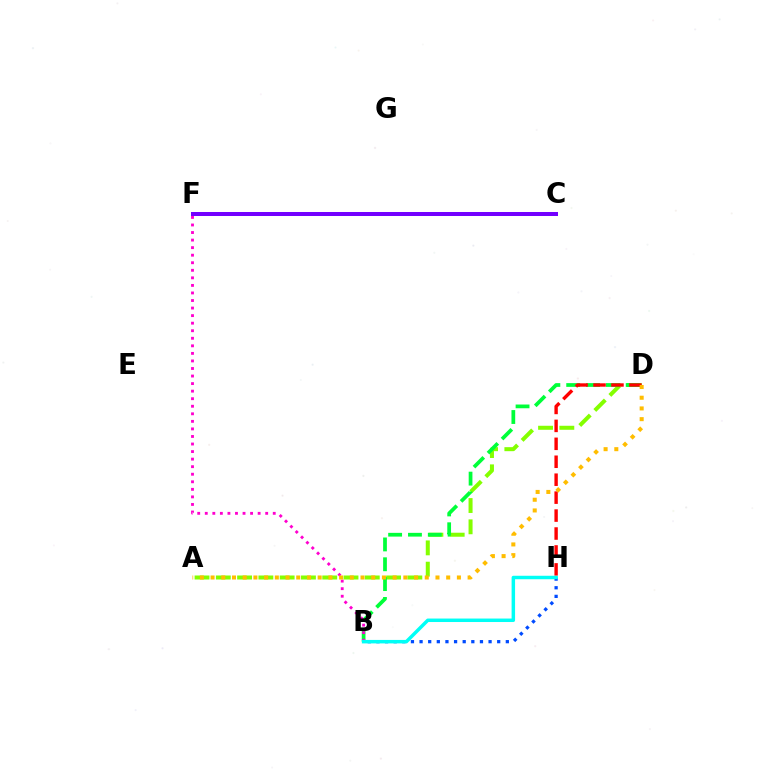{('A', 'D'): [{'color': '#84ff00', 'line_style': 'dashed', 'thickness': 2.89}, {'color': '#ffbd00', 'line_style': 'dotted', 'thickness': 2.91}], ('C', 'F'): [{'color': '#7200ff', 'line_style': 'solid', 'thickness': 2.88}], ('B', 'D'): [{'color': '#00ff39', 'line_style': 'dashed', 'thickness': 2.69}], ('B', 'H'): [{'color': '#004bff', 'line_style': 'dotted', 'thickness': 2.34}, {'color': '#00fff6', 'line_style': 'solid', 'thickness': 2.5}], ('D', 'H'): [{'color': '#ff0000', 'line_style': 'dashed', 'thickness': 2.44}], ('B', 'F'): [{'color': '#ff00cf', 'line_style': 'dotted', 'thickness': 2.05}]}